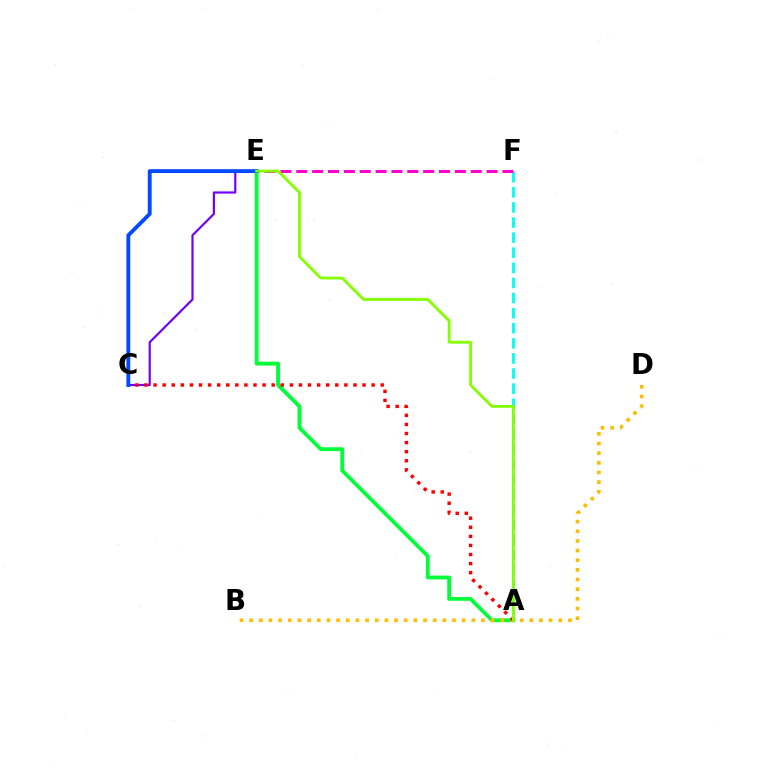{('A', 'F'): [{'color': '#00fff6', 'line_style': 'dashed', 'thickness': 2.05}], ('C', 'E'): [{'color': '#7200ff', 'line_style': 'solid', 'thickness': 1.57}, {'color': '#004bff', 'line_style': 'solid', 'thickness': 2.78}], ('A', 'E'): [{'color': '#00ff39', 'line_style': 'solid', 'thickness': 2.75}, {'color': '#84ff00', 'line_style': 'solid', 'thickness': 2.03}], ('B', 'D'): [{'color': '#ffbd00', 'line_style': 'dotted', 'thickness': 2.62}], ('E', 'F'): [{'color': '#ff00cf', 'line_style': 'dashed', 'thickness': 2.15}], ('A', 'C'): [{'color': '#ff0000', 'line_style': 'dotted', 'thickness': 2.47}]}